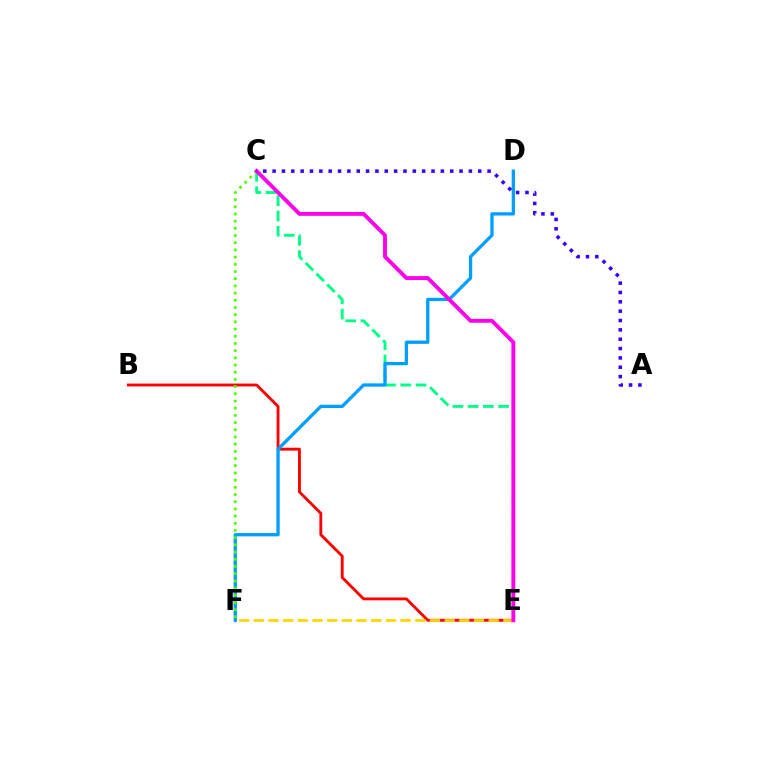{('B', 'E'): [{'color': '#ff0000', 'line_style': 'solid', 'thickness': 2.06}], ('E', 'F'): [{'color': '#ffd500', 'line_style': 'dashed', 'thickness': 1.99}], ('C', 'E'): [{'color': '#00ff86', 'line_style': 'dashed', 'thickness': 2.07}, {'color': '#ff00ed', 'line_style': 'solid', 'thickness': 2.79}], ('D', 'F'): [{'color': '#009eff', 'line_style': 'solid', 'thickness': 2.37}], ('C', 'F'): [{'color': '#4fff00', 'line_style': 'dotted', 'thickness': 1.95}], ('A', 'C'): [{'color': '#3700ff', 'line_style': 'dotted', 'thickness': 2.54}]}